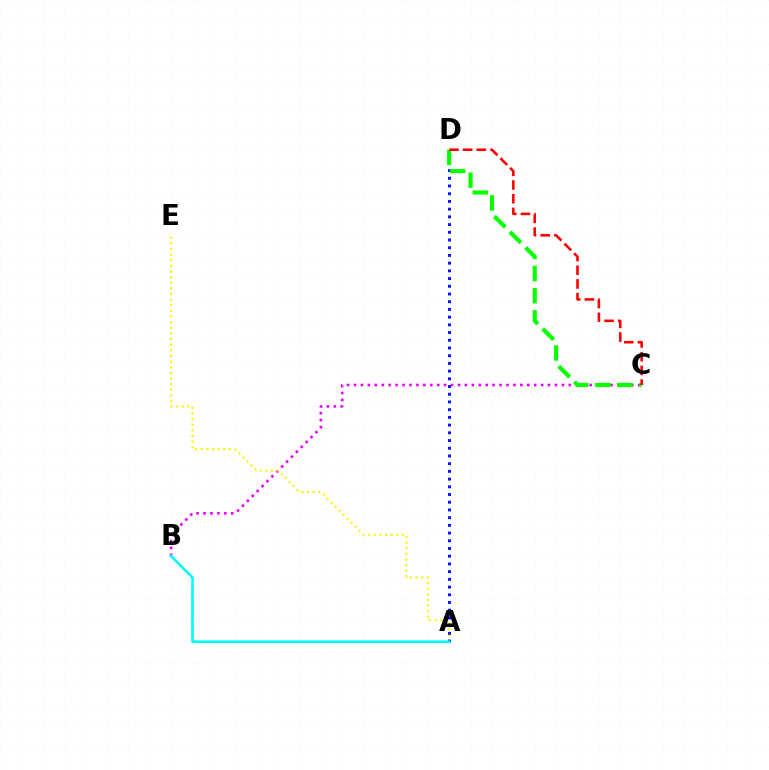{('B', 'C'): [{'color': '#ee00ff', 'line_style': 'dotted', 'thickness': 1.88}], ('A', 'E'): [{'color': '#fcf500', 'line_style': 'dotted', 'thickness': 1.53}], ('A', 'D'): [{'color': '#0010ff', 'line_style': 'dotted', 'thickness': 2.1}], ('C', 'D'): [{'color': '#08ff00', 'line_style': 'dashed', 'thickness': 3.0}, {'color': '#ff0000', 'line_style': 'dashed', 'thickness': 1.86}], ('A', 'B'): [{'color': '#00fff6', 'line_style': 'solid', 'thickness': 1.89}]}